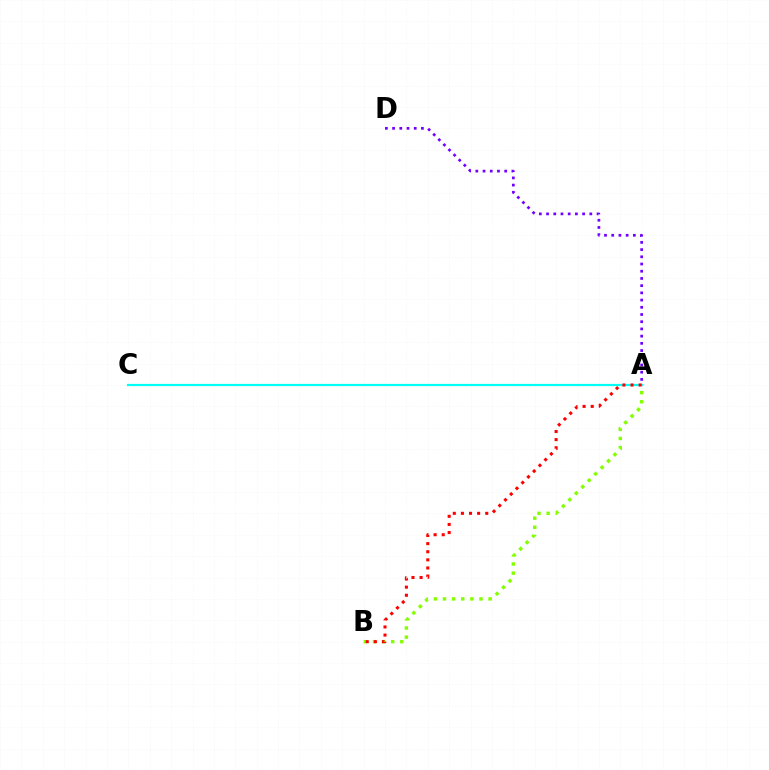{('A', 'D'): [{'color': '#7200ff', 'line_style': 'dotted', 'thickness': 1.96}], ('A', 'B'): [{'color': '#84ff00', 'line_style': 'dotted', 'thickness': 2.48}, {'color': '#ff0000', 'line_style': 'dotted', 'thickness': 2.2}], ('A', 'C'): [{'color': '#00fff6', 'line_style': 'solid', 'thickness': 1.59}]}